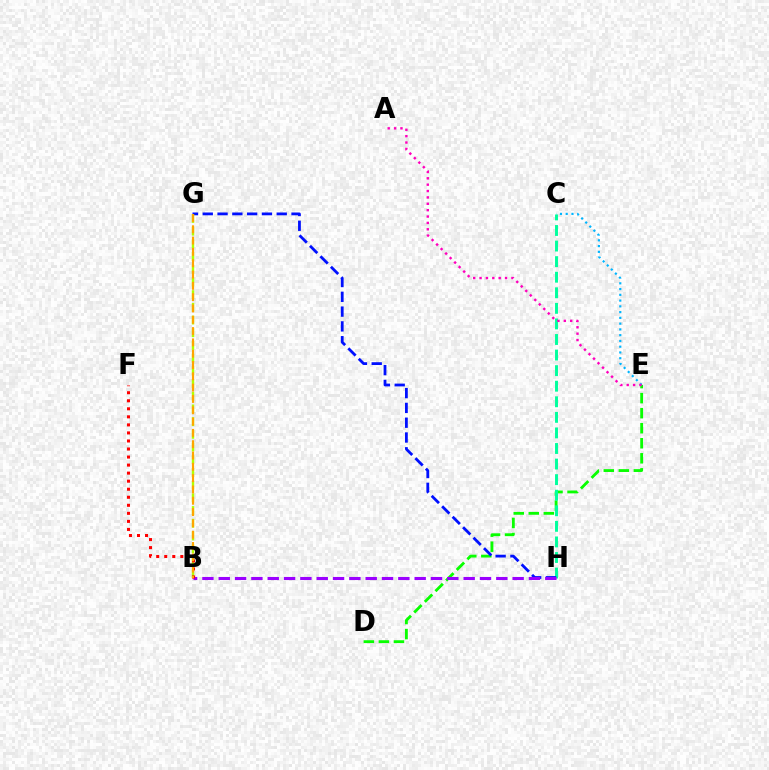{('D', 'E'): [{'color': '#08ff00', 'line_style': 'dashed', 'thickness': 2.04}], ('C', 'H'): [{'color': '#00ff9d', 'line_style': 'dashed', 'thickness': 2.12}], ('G', 'H'): [{'color': '#0010ff', 'line_style': 'dashed', 'thickness': 2.01}], ('B', 'G'): [{'color': '#b3ff00', 'line_style': 'dashed', 'thickness': 1.73}, {'color': '#ffa500', 'line_style': 'dashed', 'thickness': 1.54}], ('B', 'H'): [{'color': '#9b00ff', 'line_style': 'dashed', 'thickness': 2.22}], ('C', 'E'): [{'color': '#00b5ff', 'line_style': 'dotted', 'thickness': 1.57}], ('B', 'F'): [{'color': '#ff0000', 'line_style': 'dotted', 'thickness': 2.18}], ('A', 'E'): [{'color': '#ff00bd', 'line_style': 'dotted', 'thickness': 1.73}]}